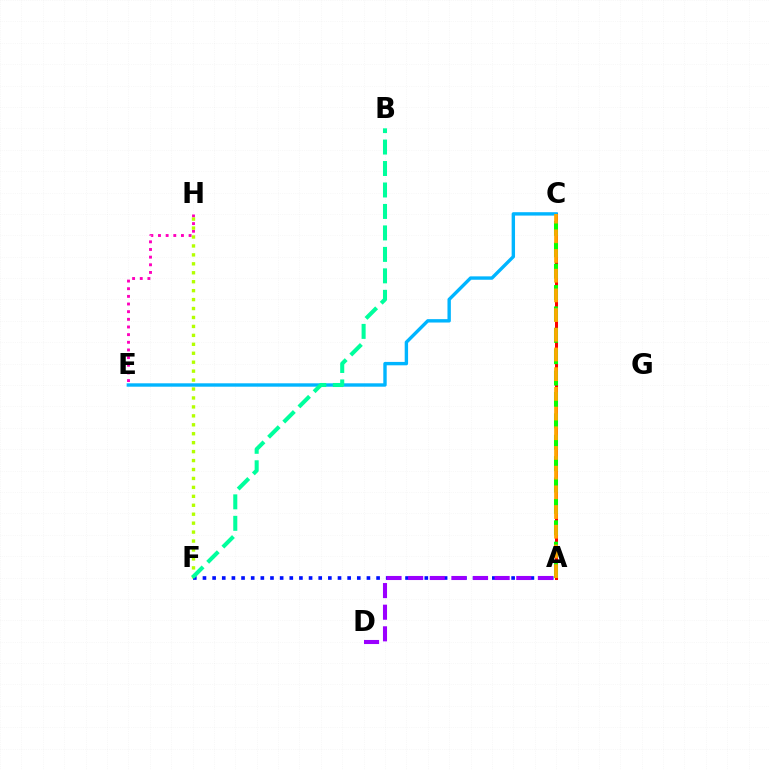{('A', 'C'): [{'color': '#ff0000', 'line_style': 'solid', 'thickness': 2.17}, {'color': '#08ff00', 'line_style': 'dashed', 'thickness': 2.91}, {'color': '#ffa500', 'line_style': 'dashed', 'thickness': 2.68}], ('C', 'E'): [{'color': '#00b5ff', 'line_style': 'solid', 'thickness': 2.44}], ('E', 'H'): [{'color': '#ff00bd', 'line_style': 'dotted', 'thickness': 2.08}], ('F', 'H'): [{'color': '#b3ff00', 'line_style': 'dotted', 'thickness': 2.43}], ('A', 'F'): [{'color': '#0010ff', 'line_style': 'dotted', 'thickness': 2.62}], ('A', 'D'): [{'color': '#9b00ff', 'line_style': 'dashed', 'thickness': 2.94}], ('B', 'F'): [{'color': '#00ff9d', 'line_style': 'dashed', 'thickness': 2.92}]}